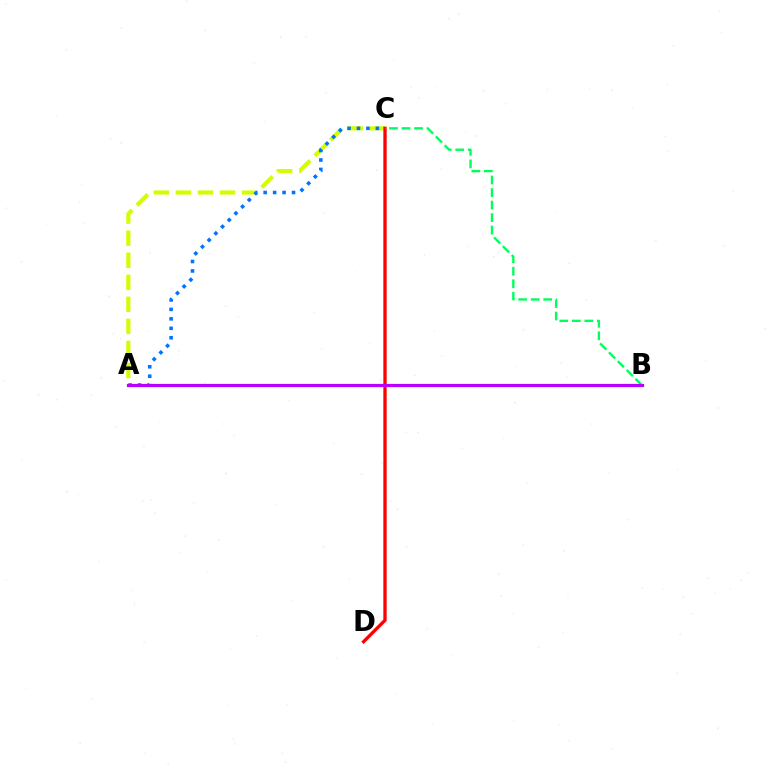{('A', 'C'): [{'color': '#d1ff00', 'line_style': 'dashed', 'thickness': 3.0}, {'color': '#0074ff', 'line_style': 'dotted', 'thickness': 2.57}], ('C', 'D'): [{'color': '#ff0000', 'line_style': 'solid', 'thickness': 2.39}], ('B', 'C'): [{'color': '#00ff5c', 'line_style': 'dashed', 'thickness': 1.7}], ('A', 'B'): [{'color': '#b900ff', 'line_style': 'solid', 'thickness': 2.3}]}